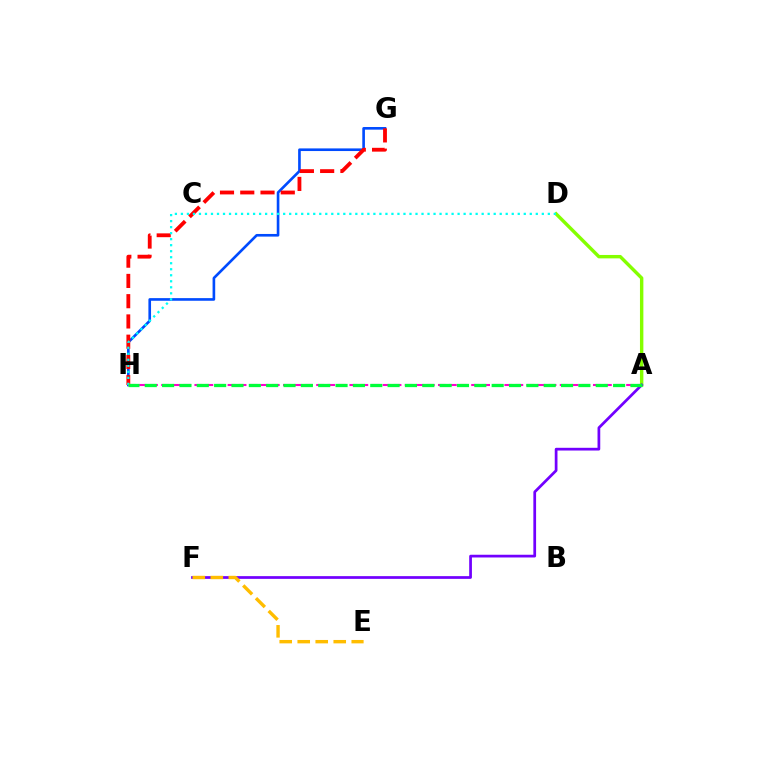{('G', 'H'): [{'color': '#004bff', 'line_style': 'solid', 'thickness': 1.9}, {'color': '#ff0000', 'line_style': 'dashed', 'thickness': 2.75}], ('A', 'D'): [{'color': '#84ff00', 'line_style': 'solid', 'thickness': 2.46}], ('A', 'H'): [{'color': '#ff00cf', 'line_style': 'dashed', 'thickness': 1.5}, {'color': '#00ff39', 'line_style': 'dashed', 'thickness': 2.36}], ('D', 'H'): [{'color': '#00fff6', 'line_style': 'dotted', 'thickness': 1.63}], ('A', 'F'): [{'color': '#7200ff', 'line_style': 'solid', 'thickness': 1.97}], ('E', 'F'): [{'color': '#ffbd00', 'line_style': 'dashed', 'thickness': 2.45}]}